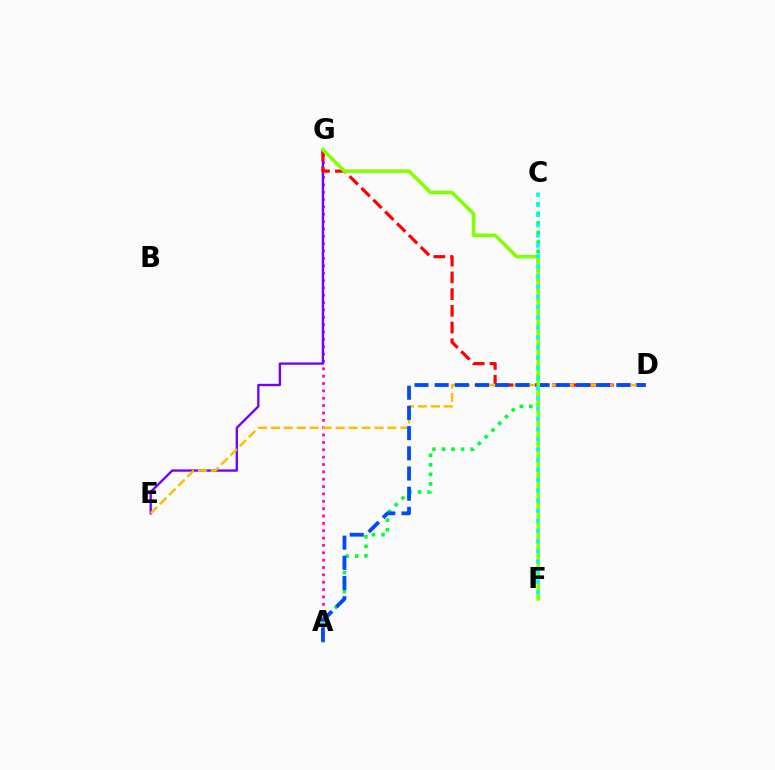{('A', 'G'): [{'color': '#ff00cf', 'line_style': 'dotted', 'thickness': 2.0}], ('A', 'C'): [{'color': '#00ff39', 'line_style': 'dotted', 'thickness': 2.59}], ('E', 'G'): [{'color': '#7200ff', 'line_style': 'solid', 'thickness': 1.68}], ('D', 'G'): [{'color': '#ff0000', 'line_style': 'dashed', 'thickness': 2.27}], ('D', 'E'): [{'color': '#ffbd00', 'line_style': 'dashed', 'thickness': 1.76}], ('A', 'D'): [{'color': '#004bff', 'line_style': 'dashed', 'thickness': 2.74}], ('F', 'G'): [{'color': '#84ff00', 'line_style': 'solid', 'thickness': 2.55}], ('C', 'F'): [{'color': '#00fff6', 'line_style': 'dotted', 'thickness': 2.77}]}